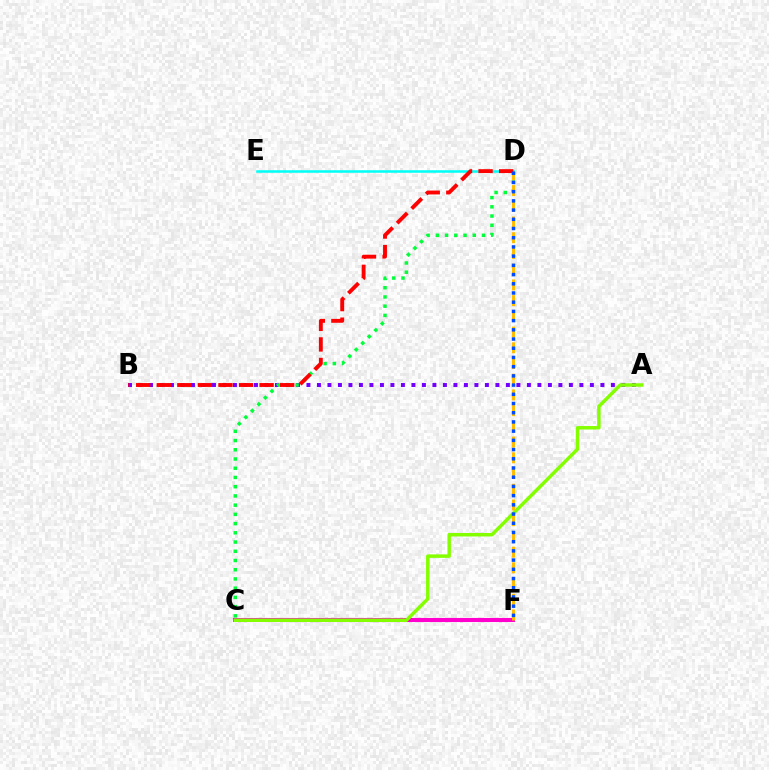{('A', 'B'): [{'color': '#7200ff', 'line_style': 'dotted', 'thickness': 2.85}], ('C', 'D'): [{'color': '#00ff39', 'line_style': 'dotted', 'thickness': 2.51}], ('D', 'E'): [{'color': '#00fff6', 'line_style': 'solid', 'thickness': 1.82}], ('C', 'F'): [{'color': '#ff00cf', 'line_style': 'solid', 'thickness': 2.94}], ('A', 'C'): [{'color': '#84ff00', 'line_style': 'solid', 'thickness': 2.49}], ('D', 'F'): [{'color': '#ffbd00', 'line_style': 'dashed', 'thickness': 2.14}, {'color': '#004bff', 'line_style': 'dotted', 'thickness': 2.5}], ('B', 'D'): [{'color': '#ff0000', 'line_style': 'dashed', 'thickness': 2.79}]}